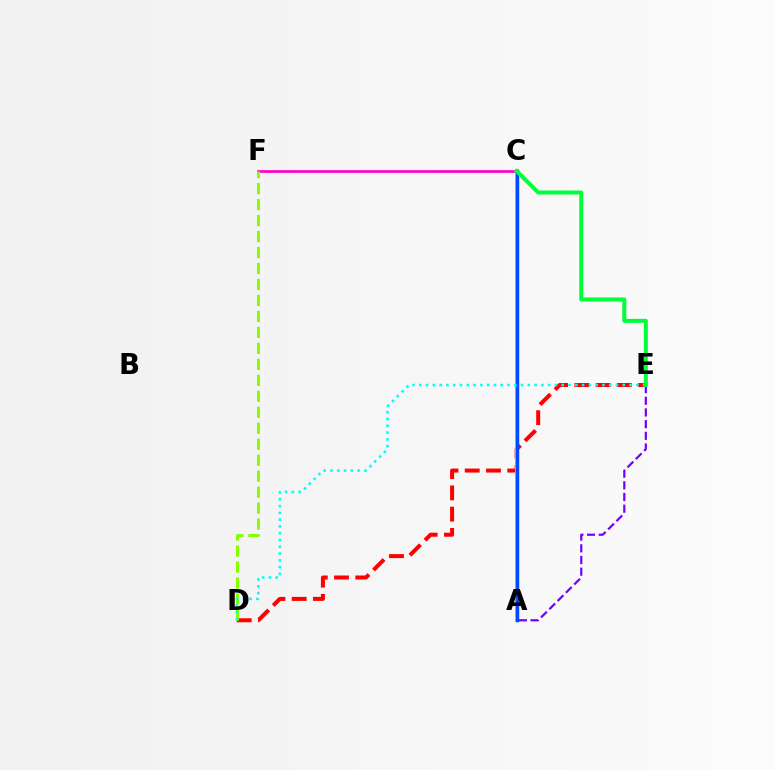{('D', 'E'): [{'color': '#ff0000', 'line_style': 'dashed', 'thickness': 2.89}, {'color': '#00fff6', 'line_style': 'dotted', 'thickness': 1.84}], ('A', 'C'): [{'color': '#ffbd00', 'line_style': 'solid', 'thickness': 2.8}, {'color': '#004bff', 'line_style': 'solid', 'thickness': 2.5}], ('C', 'F'): [{'color': '#ff00cf', 'line_style': 'solid', 'thickness': 1.96}], ('D', 'F'): [{'color': '#84ff00', 'line_style': 'dashed', 'thickness': 2.17}], ('A', 'E'): [{'color': '#7200ff', 'line_style': 'dashed', 'thickness': 1.59}], ('C', 'E'): [{'color': '#00ff39', 'line_style': 'solid', 'thickness': 2.88}]}